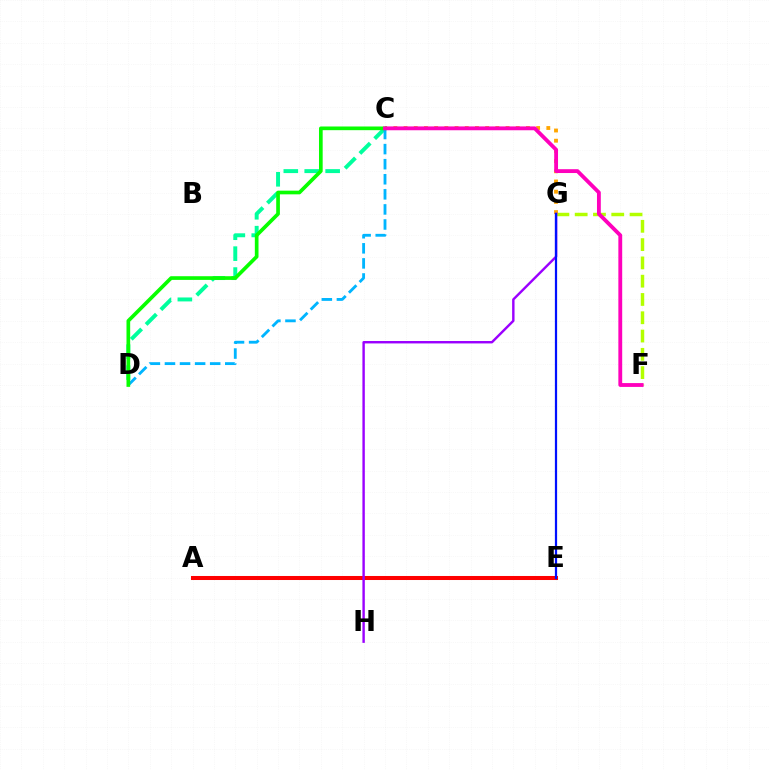{('F', 'G'): [{'color': '#b3ff00', 'line_style': 'dashed', 'thickness': 2.48}], ('C', 'G'): [{'color': '#ffa500', 'line_style': 'dotted', 'thickness': 2.77}], ('A', 'E'): [{'color': '#ff0000', 'line_style': 'solid', 'thickness': 2.9}], ('G', 'H'): [{'color': '#9b00ff', 'line_style': 'solid', 'thickness': 1.74}], ('C', 'D'): [{'color': '#00ff9d', 'line_style': 'dashed', 'thickness': 2.84}, {'color': '#00b5ff', 'line_style': 'dashed', 'thickness': 2.05}, {'color': '#08ff00', 'line_style': 'solid', 'thickness': 2.65}], ('C', 'F'): [{'color': '#ff00bd', 'line_style': 'solid', 'thickness': 2.76}], ('E', 'G'): [{'color': '#0010ff', 'line_style': 'solid', 'thickness': 1.6}]}